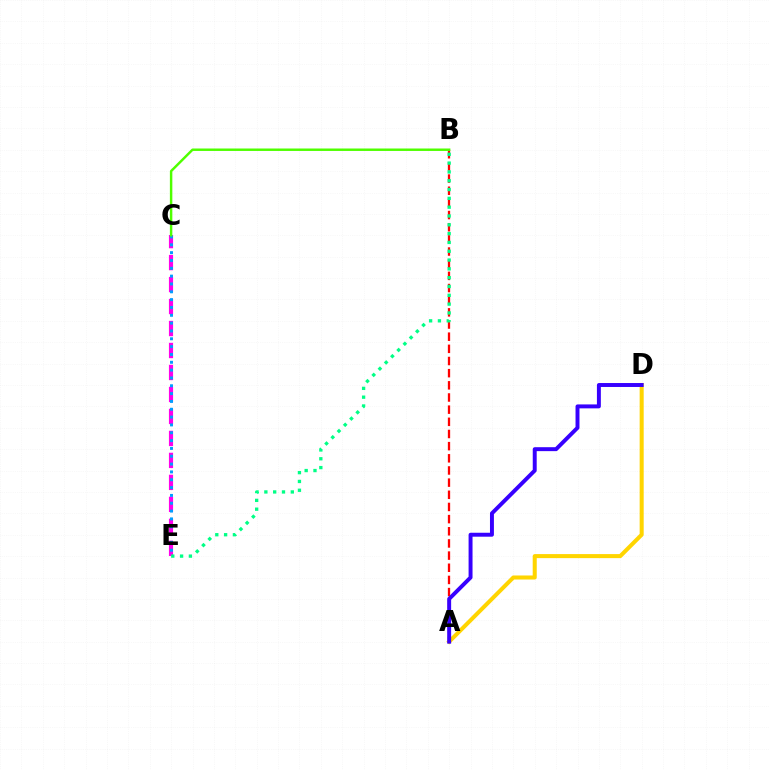{('A', 'D'): [{'color': '#ffd500', 'line_style': 'solid', 'thickness': 2.91}, {'color': '#3700ff', 'line_style': 'solid', 'thickness': 2.84}], ('A', 'B'): [{'color': '#ff0000', 'line_style': 'dashed', 'thickness': 1.65}], ('C', 'E'): [{'color': '#ff00ed', 'line_style': 'dashed', 'thickness': 2.99}, {'color': '#009eff', 'line_style': 'dotted', 'thickness': 2.13}], ('B', 'C'): [{'color': '#4fff00', 'line_style': 'solid', 'thickness': 1.77}], ('B', 'E'): [{'color': '#00ff86', 'line_style': 'dotted', 'thickness': 2.39}]}